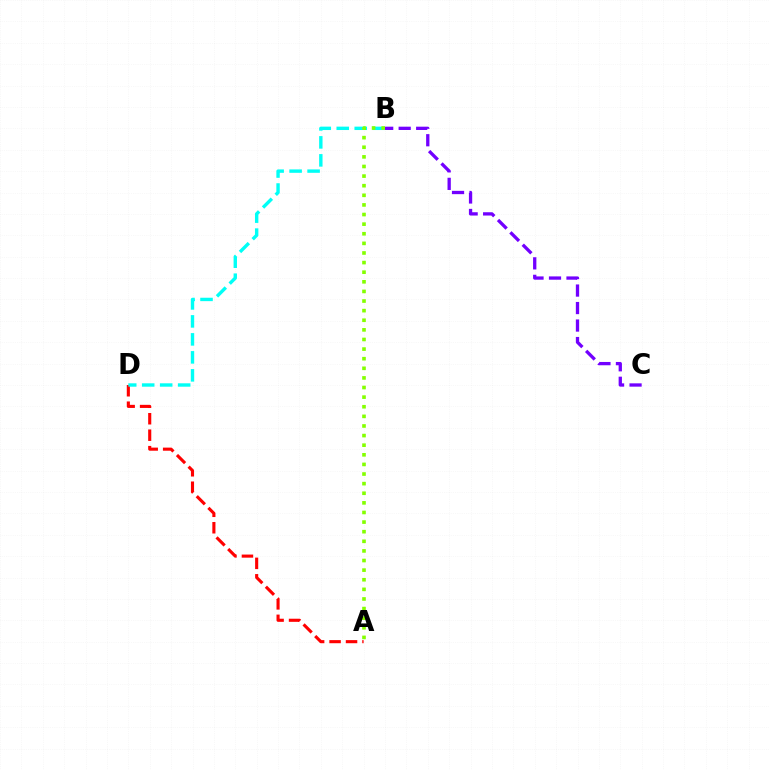{('B', 'C'): [{'color': '#7200ff', 'line_style': 'dashed', 'thickness': 2.38}], ('A', 'D'): [{'color': '#ff0000', 'line_style': 'dashed', 'thickness': 2.24}], ('B', 'D'): [{'color': '#00fff6', 'line_style': 'dashed', 'thickness': 2.44}], ('A', 'B'): [{'color': '#84ff00', 'line_style': 'dotted', 'thickness': 2.61}]}